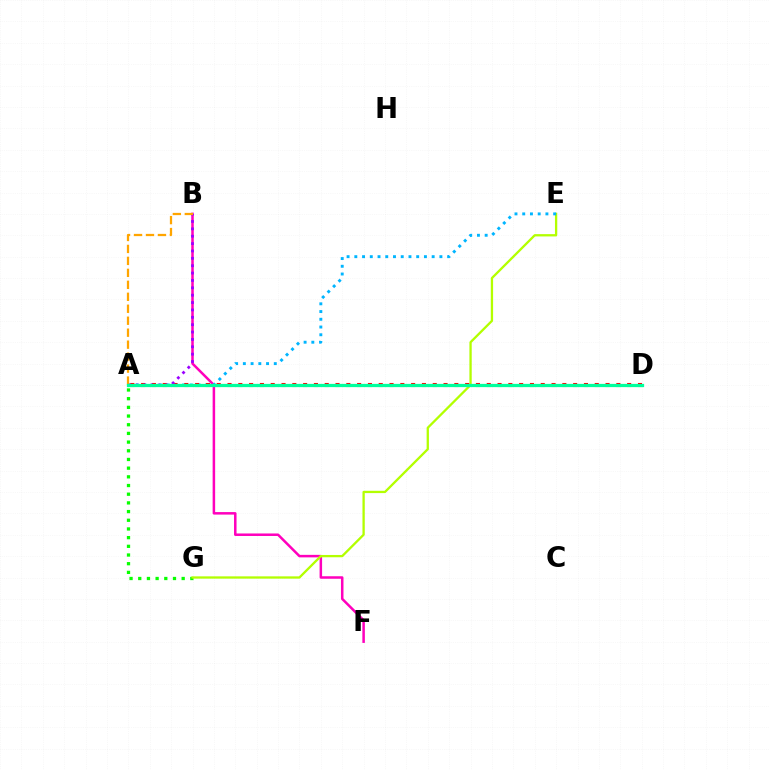{('A', 'G'): [{'color': '#08ff00', 'line_style': 'dotted', 'thickness': 2.36}], ('A', 'D'): [{'color': '#0010ff', 'line_style': 'dotted', 'thickness': 1.83}, {'color': '#ff0000', 'line_style': 'dotted', 'thickness': 2.93}, {'color': '#00ff9d', 'line_style': 'solid', 'thickness': 2.34}], ('B', 'F'): [{'color': '#ff00bd', 'line_style': 'solid', 'thickness': 1.81}], ('E', 'G'): [{'color': '#b3ff00', 'line_style': 'solid', 'thickness': 1.66}], ('A', 'E'): [{'color': '#00b5ff', 'line_style': 'dotted', 'thickness': 2.1}], ('A', 'B'): [{'color': '#9b00ff', 'line_style': 'dotted', 'thickness': 2.0}, {'color': '#ffa500', 'line_style': 'dashed', 'thickness': 1.63}]}